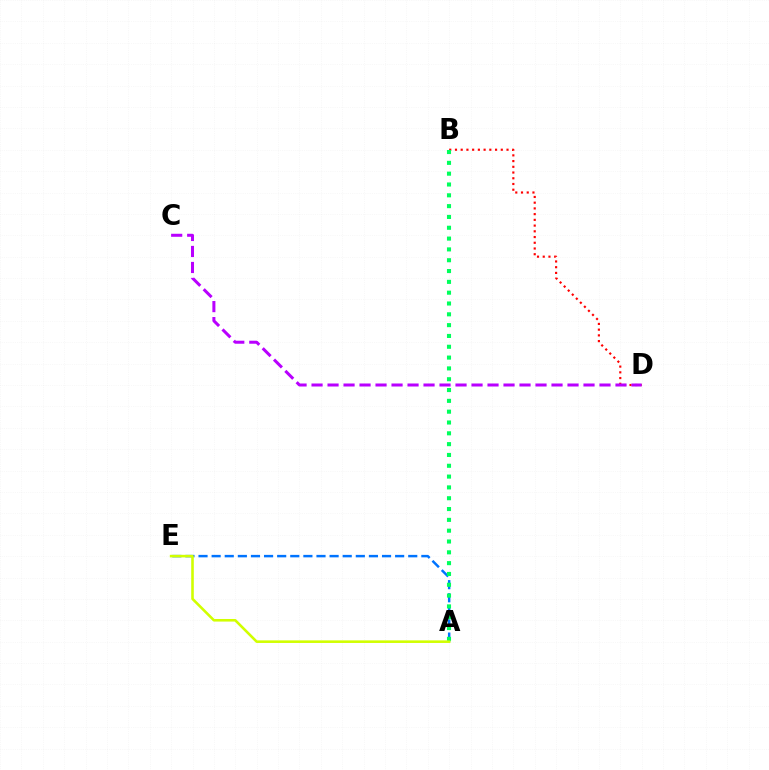{('B', 'D'): [{'color': '#ff0000', 'line_style': 'dotted', 'thickness': 1.56}], ('A', 'E'): [{'color': '#0074ff', 'line_style': 'dashed', 'thickness': 1.78}, {'color': '#d1ff00', 'line_style': 'solid', 'thickness': 1.86}], ('C', 'D'): [{'color': '#b900ff', 'line_style': 'dashed', 'thickness': 2.17}], ('A', 'B'): [{'color': '#00ff5c', 'line_style': 'dotted', 'thickness': 2.94}]}